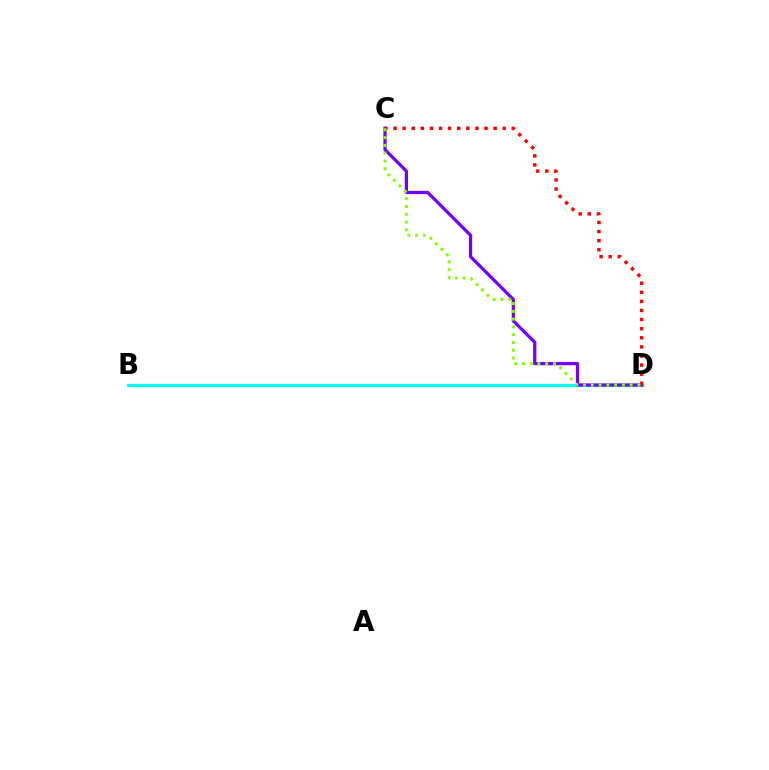{('B', 'D'): [{'color': '#00fff6', 'line_style': 'solid', 'thickness': 2.31}], ('C', 'D'): [{'color': '#7200ff', 'line_style': 'solid', 'thickness': 2.33}, {'color': '#ff0000', 'line_style': 'dotted', 'thickness': 2.47}, {'color': '#84ff00', 'line_style': 'dotted', 'thickness': 2.11}]}